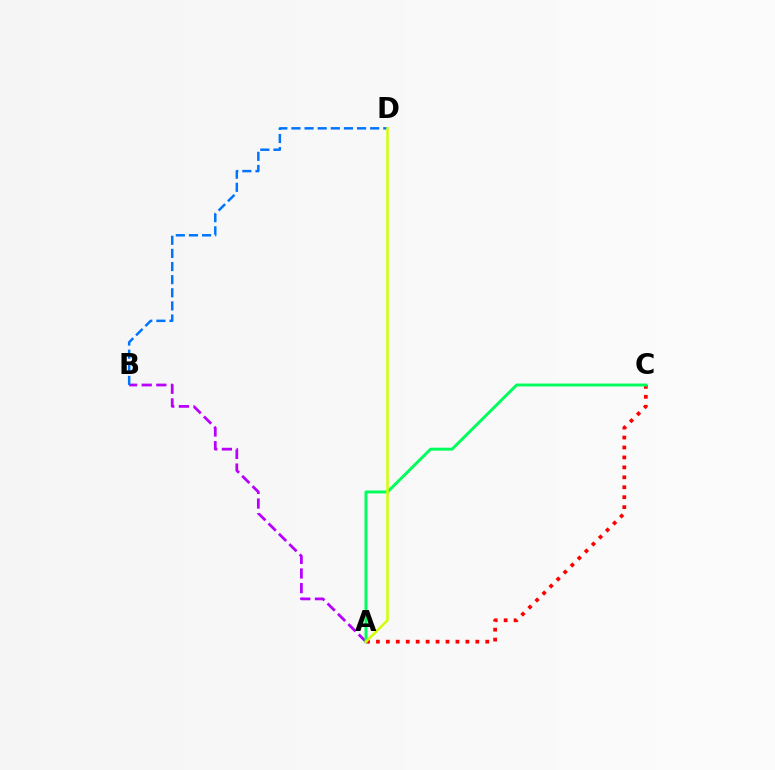{('A', 'C'): [{'color': '#ff0000', 'line_style': 'dotted', 'thickness': 2.7}, {'color': '#00ff5c', 'line_style': 'solid', 'thickness': 2.11}], ('A', 'B'): [{'color': '#b900ff', 'line_style': 'dashed', 'thickness': 1.99}], ('B', 'D'): [{'color': '#0074ff', 'line_style': 'dashed', 'thickness': 1.78}], ('A', 'D'): [{'color': '#d1ff00', 'line_style': 'solid', 'thickness': 1.81}]}